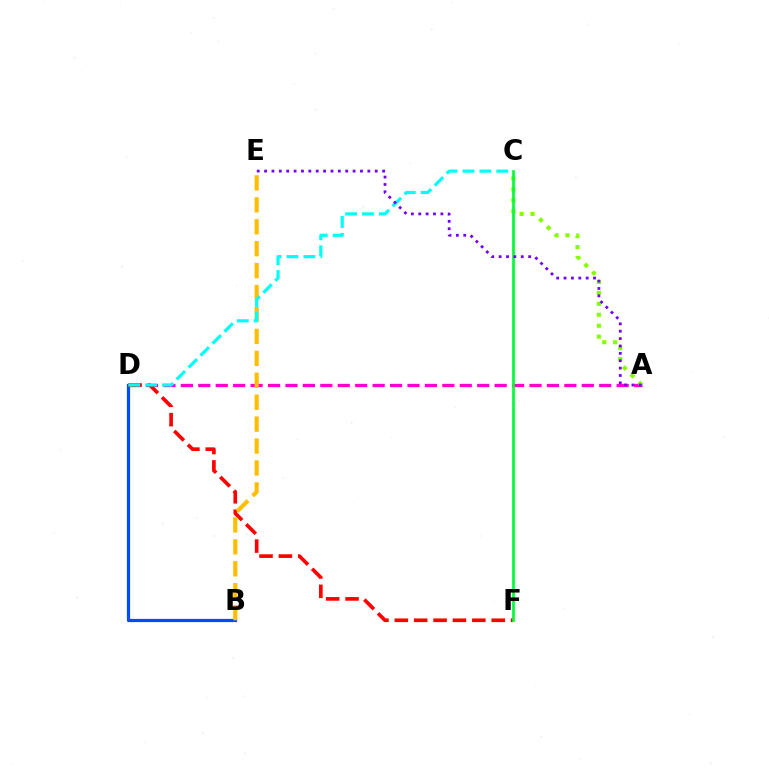{('B', 'D'): [{'color': '#004bff', 'line_style': 'solid', 'thickness': 2.31}], ('A', 'D'): [{'color': '#ff00cf', 'line_style': 'dashed', 'thickness': 2.37}], ('D', 'F'): [{'color': '#ff0000', 'line_style': 'dashed', 'thickness': 2.63}], ('A', 'C'): [{'color': '#84ff00', 'line_style': 'dotted', 'thickness': 2.97}], ('B', 'E'): [{'color': '#ffbd00', 'line_style': 'dashed', 'thickness': 2.98}], ('C', 'D'): [{'color': '#00fff6', 'line_style': 'dashed', 'thickness': 2.29}], ('C', 'F'): [{'color': '#00ff39', 'line_style': 'solid', 'thickness': 1.97}], ('A', 'E'): [{'color': '#7200ff', 'line_style': 'dotted', 'thickness': 2.0}]}